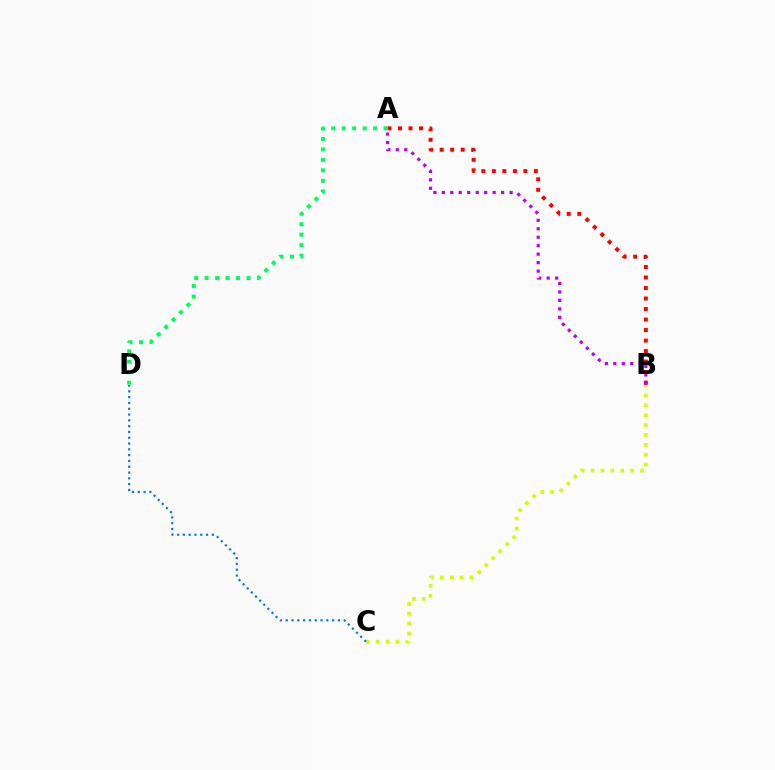{('B', 'C'): [{'color': '#d1ff00', 'line_style': 'dotted', 'thickness': 2.68}], ('A', 'B'): [{'color': '#ff0000', 'line_style': 'dotted', 'thickness': 2.86}, {'color': '#b900ff', 'line_style': 'dotted', 'thickness': 2.3}], ('A', 'D'): [{'color': '#00ff5c', 'line_style': 'dotted', 'thickness': 2.84}], ('C', 'D'): [{'color': '#0074ff', 'line_style': 'dotted', 'thickness': 1.57}]}